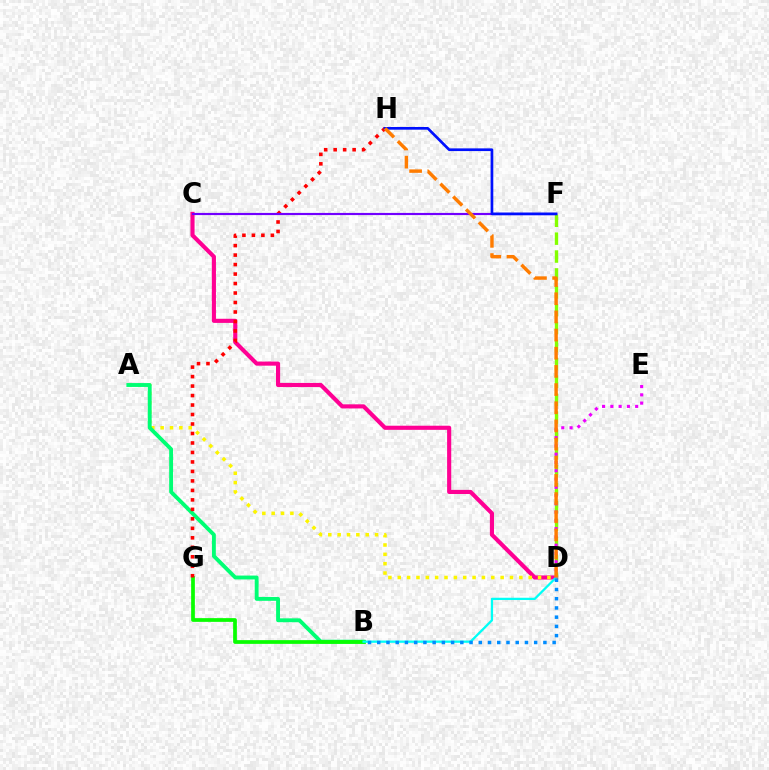{('C', 'D'): [{'color': '#ff0094', 'line_style': 'solid', 'thickness': 2.97}], ('A', 'D'): [{'color': '#fcf500', 'line_style': 'dotted', 'thickness': 2.54}], ('A', 'B'): [{'color': '#00ff74', 'line_style': 'solid', 'thickness': 2.79}], ('B', 'G'): [{'color': '#08ff00', 'line_style': 'solid', 'thickness': 2.68}], ('D', 'F'): [{'color': '#84ff00', 'line_style': 'dashed', 'thickness': 2.43}], ('B', 'D'): [{'color': '#00fff6', 'line_style': 'solid', 'thickness': 1.64}, {'color': '#008cff', 'line_style': 'dotted', 'thickness': 2.51}], ('G', 'H'): [{'color': '#ff0000', 'line_style': 'dotted', 'thickness': 2.58}], ('C', 'F'): [{'color': '#7200ff', 'line_style': 'solid', 'thickness': 1.56}], ('D', 'E'): [{'color': '#ee00ff', 'line_style': 'dotted', 'thickness': 2.25}], ('F', 'H'): [{'color': '#0010ff', 'line_style': 'solid', 'thickness': 1.94}], ('D', 'H'): [{'color': '#ff7c00', 'line_style': 'dashed', 'thickness': 2.47}]}